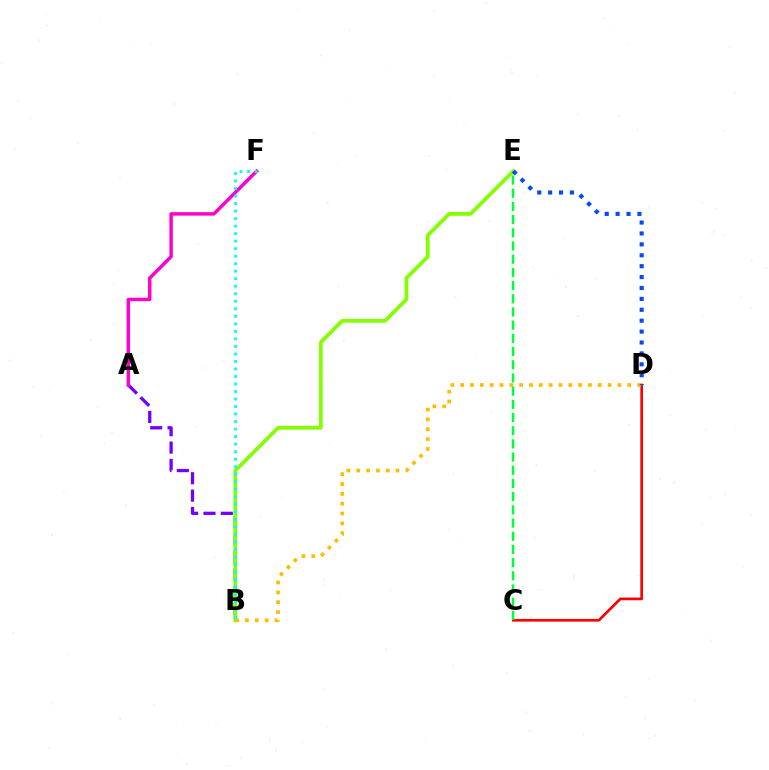{('A', 'B'): [{'color': '#7200ff', 'line_style': 'dashed', 'thickness': 2.36}], ('B', 'E'): [{'color': '#84ff00', 'line_style': 'solid', 'thickness': 2.7}], ('C', 'D'): [{'color': '#ff0000', 'line_style': 'solid', 'thickness': 1.93}], ('B', 'D'): [{'color': '#ffbd00', 'line_style': 'dotted', 'thickness': 2.67}], ('A', 'F'): [{'color': '#ff00cf', 'line_style': 'solid', 'thickness': 2.49}], ('B', 'F'): [{'color': '#00fff6', 'line_style': 'dotted', 'thickness': 2.04}], ('C', 'E'): [{'color': '#00ff39', 'line_style': 'dashed', 'thickness': 1.79}], ('D', 'E'): [{'color': '#004bff', 'line_style': 'dotted', 'thickness': 2.96}]}